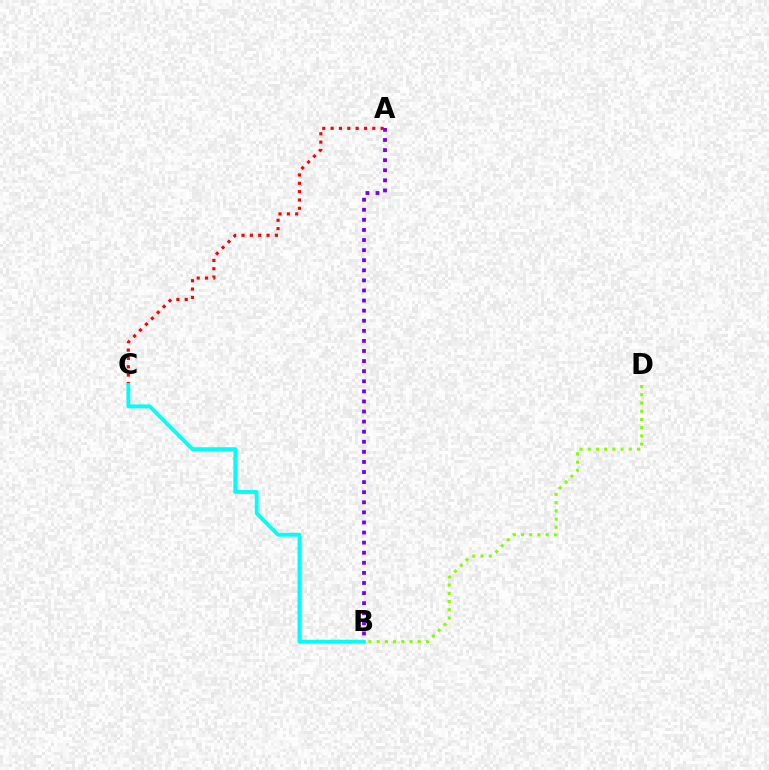{('A', 'B'): [{'color': '#7200ff', 'line_style': 'dotted', 'thickness': 2.74}], ('B', 'D'): [{'color': '#84ff00', 'line_style': 'dotted', 'thickness': 2.23}], ('A', 'C'): [{'color': '#ff0000', 'line_style': 'dotted', 'thickness': 2.27}], ('B', 'C'): [{'color': '#00fff6', 'line_style': 'solid', 'thickness': 2.78}]}